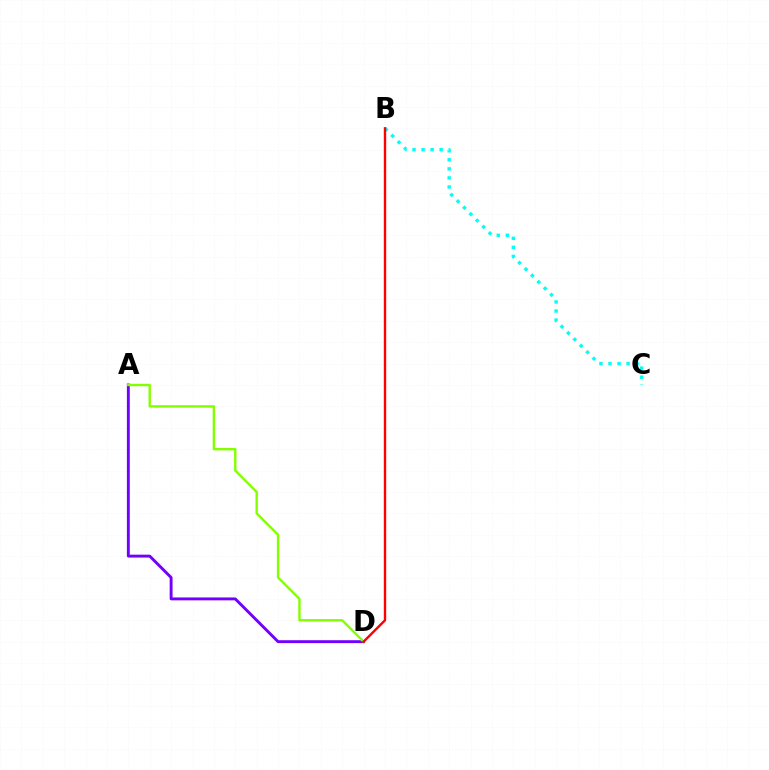{('A', 'D'): [{'color': '#7200ff', 'line_style': 'solid', 'thickness': 2.09}, {'color': '#84ff00', 'line_style': 'solid', 'thickness': 1.73}], ('B', 'C'): [{'color': '#00fff6', 'line_style': 'dotted', 'thickness': 2.46}], ('B', 'D'): [{'color': '#ff0000', 'line_style': 'solid', 'thickness': 1.72}]}